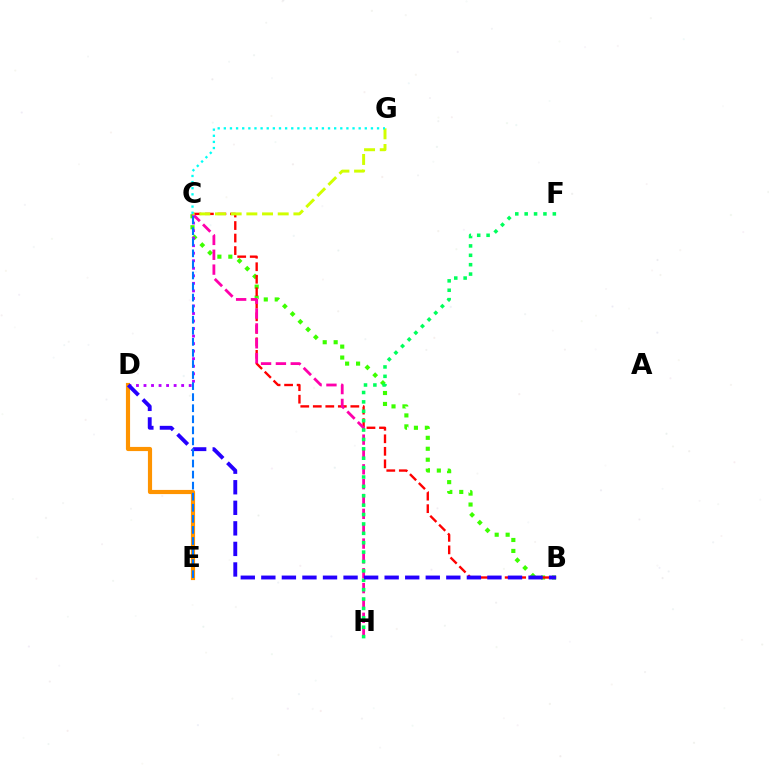{('B', 'C'): [{'color': '#3dff00', 'line_style': 'dotted', 'thickness': 2.97}, {'color': '#ff0000', 'line_style': 'dashed', 'thickness': 1.7}], ('C', 'H'): [{'color': '#ff00ac', 'line_style': 'dashed', 'thickness': 2.02}], ('C', 'D'): [{'color': '#b900ff', 'line_style': 'dotted', 'thickness': 2.05}], ('D', 'E'): [{'color': '#ff9400', 'line_style': 'solid', 'thickness': 2.99}], ('C', 'G'): [{'color': '#d1ff00', 'line_style': 'dashed', 'thickness': 2.13}, {'color': '#00fff6', 'line_style': 'dotted', 'thickness': 1.67}], ('F', 'H'): [{'color': '#00ff5c', 'line_style': 'dotted', 'thickness': 2.55}], ('B', 'D'): [{'color': '#2500ff', 'line_style': 'dashed', 'thickness': 2.79}], ('C', 'E'): [{'color': '#0074ff', 'line_style': 'dashed', 'thickness': 1.5}]}